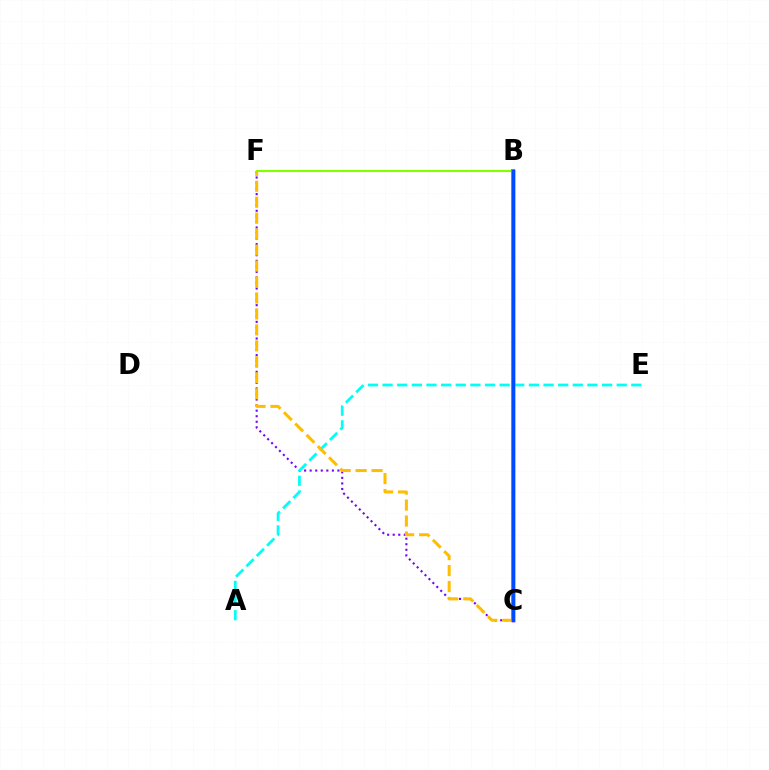{('C', 'F'): [{'color': '#7200ff', 'line_style': 'dotted', 'thickness': 1.51}, {'color': '#ffbd00', 'line_style': 'dashed', 'thickness': 2.17}], ('B', 'F'): [{'color': '#84ff00', 'line_style': 'solid', 'thickness': 1.55}], ('B', 'C'): [{'color': '#ff0000', 'line_style': 'solid', 'thickness': 2.89}, {'color': '#ff00cf', 'line_style': 'solid', 'thickness': 2.52}, {'color': '#00ff39', 'line_style': 'solid', 'thickness': 2.69}, {'color': '#004bff', 'line_style': 'solid', 'thickness': 2.43}], ('A', 'E'): [{'color': '#00fff6', 'line_style': 'dashed', 'thickness': 1.99}]}